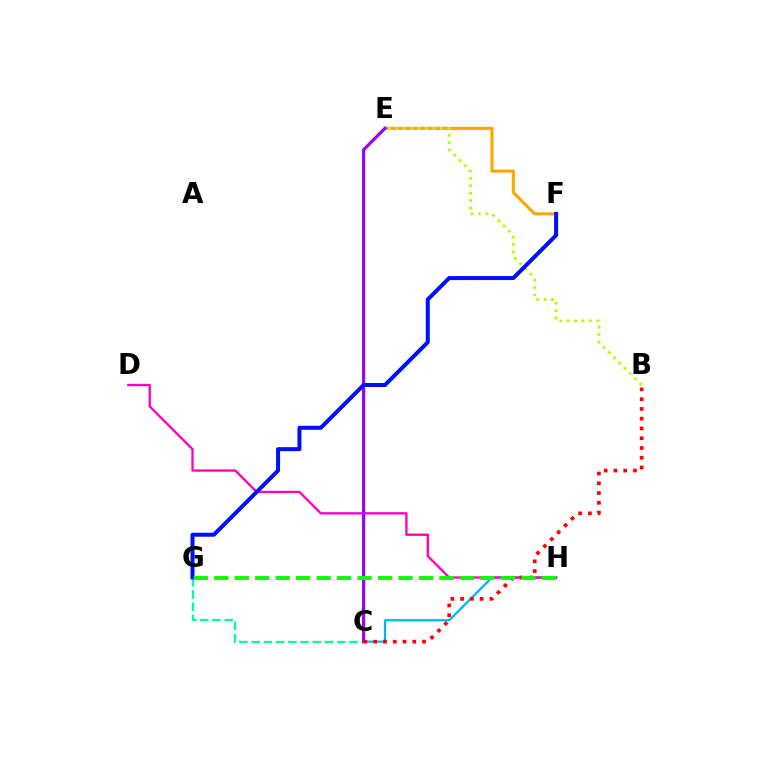{('C', 'H'): [{'color': '#00b5ff', 'line_style': 'solid', 'thickness': 1.61}], ('D', 'H'): [{'color': '#ff00bd', 'line_style': 'solid', 'thickness': 1.67}], ('E', 'F'): [{'color': '#ffa500', 'line_style': 'solid', 'thickness': 2.19}], ('C', 'G'): [{'color': '#00ff9d', 'line_style': 'dashed', 'thickness': 1.66}], ('B', 'E'): [{'color': '#b3ff00', 'line_style': 'dotted', 'thickness': 2.01}], ('C', 'E'): [{'color': '#9b00ff', 'line_style': 'solid', 'thickness': 2.27}], ('F', 'G'): [{'color': '#0010ff', 'line_style': 'solid', 'thickness': 2.88}], ('B', 'C'): [{'color': '#ff0000', 'line_style': 'dotted', 'thickness': 2.65}], ('G', 'H'): [{'color': '#08ff00', 'line_style': 'dashed', 'thickness': 2.78}]}